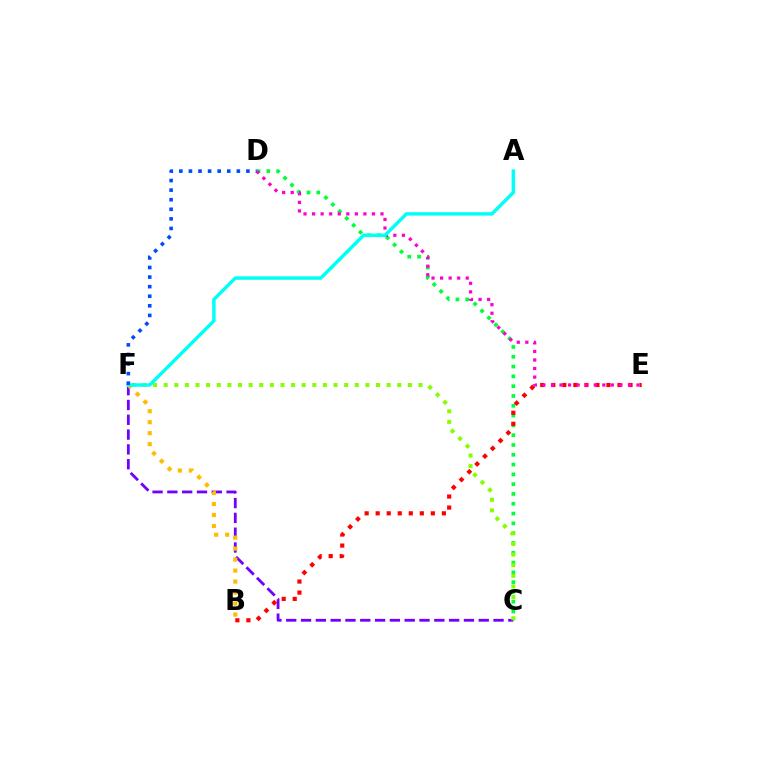{('C', 'D'): [{'color': '#00ff39', 'line_style': 'dotted', 'thickness': 2.66}], ('C', 'F'): [{'color': '#7200ff', 'line_style': 'dashed', 'thickness': 2.01}, {'color': '#84ff00', 'line_style': 'dotted', 'thickness': 2.88}], ('B', 'F'): [{'color': '#ffbd00', 'line_style': 'dotted', 'thickness': 2.99}], ('B', 'E'): [{'color': '#ff0000', 'line_style': 'dotted', 'thickness': 3.0}], ('D', 'E'): [{'color': '#ff00cf', 'line_style': 'dotted', 'thickness': 2.32}], ('A', 'F'): [{'color': '#00fff6', 'line_style': 'solid', 'thickness': 2.49}], ('D', 'F'): [{'color': '#004bff', 'line_style': 'dotted', 'thickness': 2.6}]}